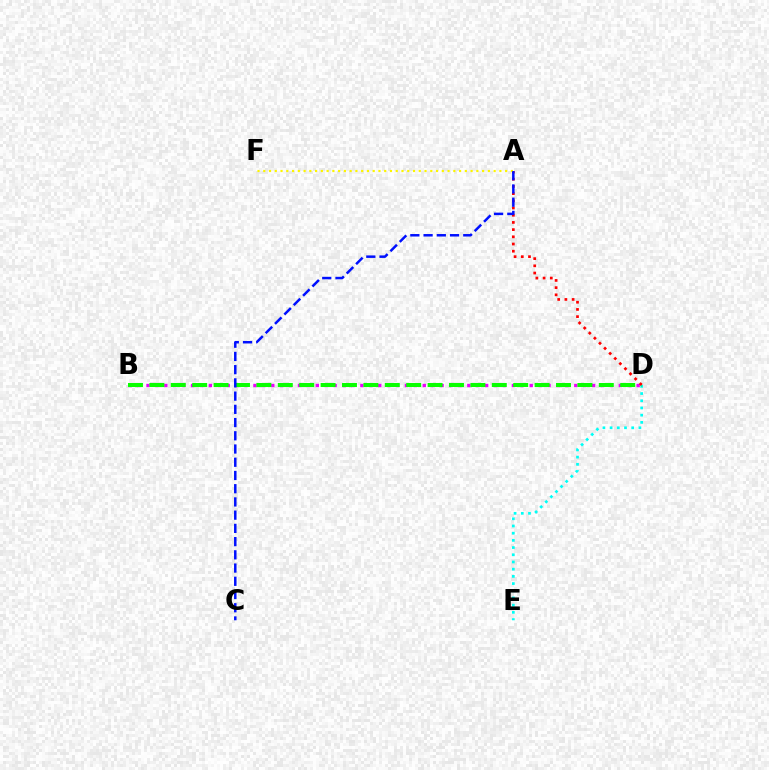{('B', 'D'): [{'color': '#ee00ff', 'line_style': 'dotted', 'thickness': 2.42}, {'color': '#08ff00', 'line_style': 'dashed', 'thickness': 2.91}], ('D', 'E'): [{'color': '#00fff6', 'line_style': 'dotted', 'thickness': 1.96}], ('A', 'D'): [{'color': '#ff0000', 'line_style': 'dotted', 'thickness': 1.96}], ('A', 'F'): [{'color': '#fcf500', 'line_style': 'dotted', 'thickness': 1.56}], ('A', 'C'): [{'color': '#0010ff', 'line_style': 'dashed', 'thickness': 1.8}]}